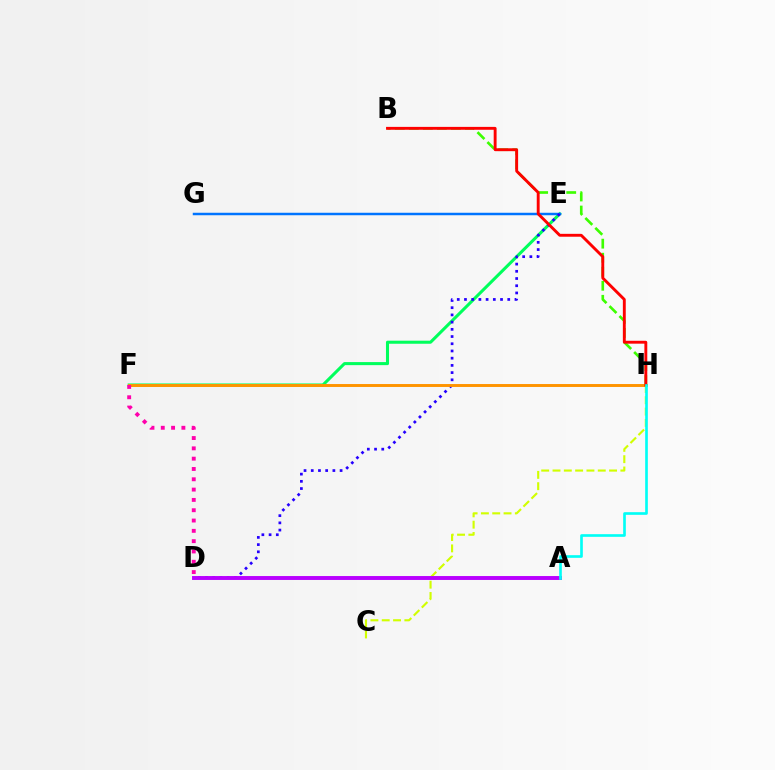{('E', 'F'): [{'color': '#00ff5c', 'line_style': 'solid', 'thickness': 2.2}], ('C', 'H'): [{'color': '#d1ff00', 'line_style': 'dashed', 'thickness': 1.54}], ('B', 'H'): [{'color': '#3dff00', 'line_style': 'dashed', 'thickness': 1.91}, {'color': '#ff0000', 'line_style': 'solid', 'thickness': 2.08}], ('E', 'G'): [{'color': '#0074ff', 'line_style': 'solid', 'thickness': 1.78}], ('D', 'E'): [{'color': '#2500ff', 'line_style': 'dotted', 'thickness': 1.96}], ('A', 'D'): [{'color': '#b900ff', 'line_style': 'solid', 'thickness': 2.82}], ('F', 'H'): [{'color': '#ff9400', 'line_style': 'solid', 'thickness': 2.11}], ('A', 'H'): [{'color': '#00fff6', 'line_style': 'solid', 'thickness': 1.91}], ('D', 'F'): [{'color': '#ff00ac', 'line_style': 'dotted', 'thickness': 2.8}]}